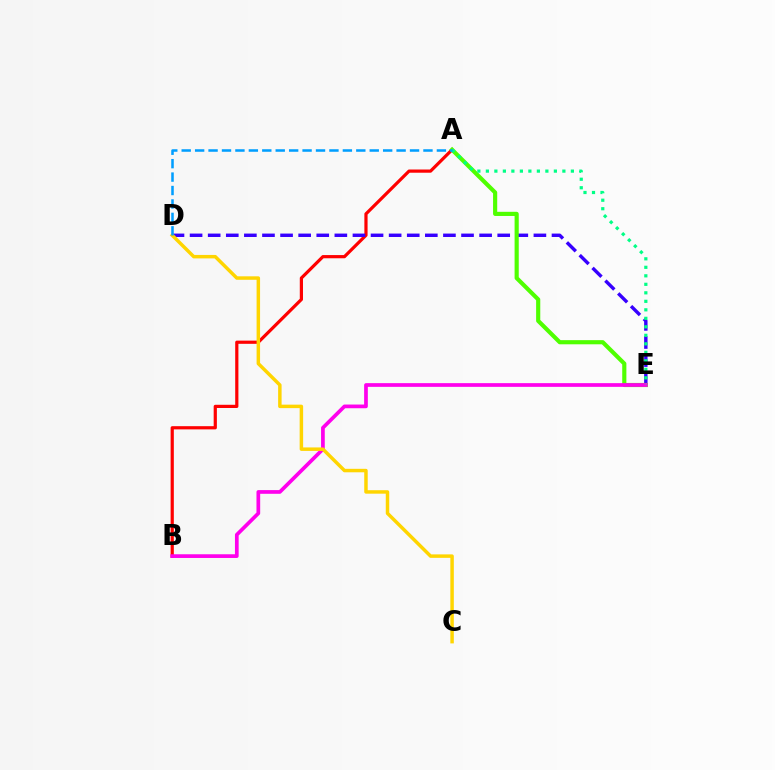{('A', 'B'): [{'color': '#ff0000', 'line_style': 'solid', 'thickness': 2.31}], ('D', 'E'): [{'color': '#3700ff', 'line_style': 'dashed', 'thickness': 2.46}], ('A', 'E'): [{'color': '#4fff00', 'line_style': 'solid', 'thickness': 2.99}, {'color': '#00ff86', 'line_style': 'dotted', 'thickness': 2.31}], ('B', 'E'): [{'color': '#ff00ed', 'line_style': 'solid', 'thickness': 2.67}], ('C', 'D'): [{'color': '#ffd500', 'line_style': 'solid', 'thickness': 2.5}], ('A', 'D'): [{'color': '#009eff', 'line_style': 'dashed', 'thickness': 1.82}]}